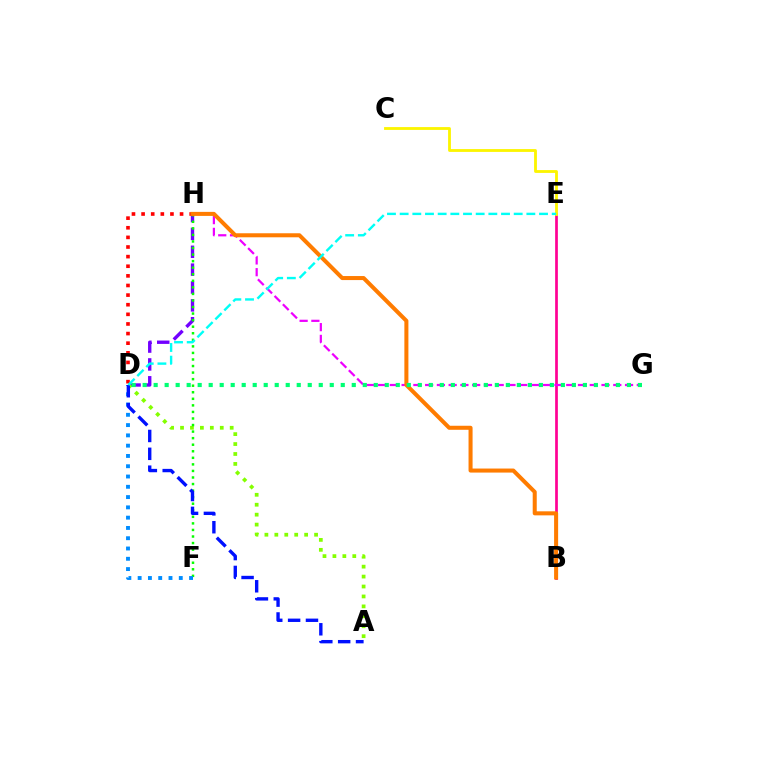{('D', 'H'): [{'color': '#7200ff', 'line_style': 'dashed', 'thickness': 2.43}, {'color': '#ff0000', 'line_style': 'dotted', 'thickness': 2.61}], ('A', 'D'): [{'color': '#84ff00', 'line_style': 'dotted', 'thickness': 2.7}, {'color': '#0010ff', 'line_style': 'dashed', 'thickness': 2.43}], ('F', 'H'): [{'color': '#08ff00', 'line_style': 'dotted', 'thickness': 1.78}], ('D', 'F'): [{'color': '#008cff', 'line_style': 'dotted', 'thickness': 2.79}], ('B', 'E'): [{'color': '#ff0094', 'line_style': 'solid', 'thickness': 1.95}], ('G', 'H'): [{'color': '#ee00ff', 'line_style': 'dashed', 'thickness': 1.6}], ('C', 'E'): [{'color': '#fcf500', 'line_style': 'solid', 'thickness': 2.03}], ('B', 'H'): [{'color': '#ff7c00', 'line_style': 'solid', 'thickness': 2.9}], ('D', 'G'): [{'color': '#00ff74', 'line_style': 'dotted', 'thickness': 2.99}], ('D', 'E'): [{'color': '#00fff6', 'line_style': 'dashed', 'thickness': 1.72}]}